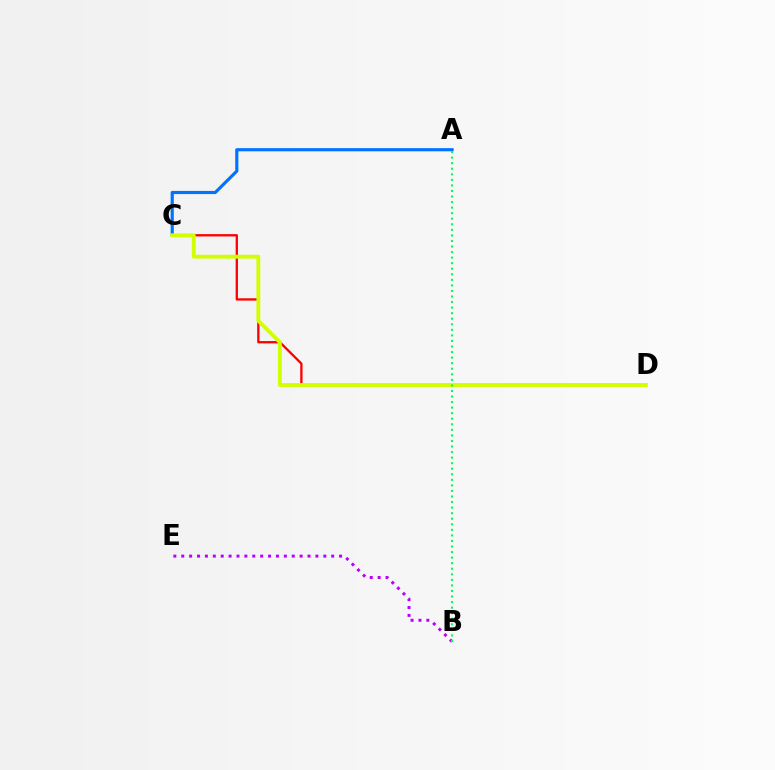{('A', 'C'): [{'color': '#0074ff', 'line_style': 'solid', 'thickness': 2.28}], ('C', 'D'): [{'color': '#ff0000', 'line_style': 'solid', 'thickness': 1.67}, {'color': '#d1ff00', 'line_style': 'solid', 'thickness': 2.77}], ('B', 'E'): [{'color': '#b900ff', 'line_style': 'dotted', 'thickness': 2.14}], ('A', 'B'): [{'color': '#00ff5c', 'line_style': 'dotted', 'thickness': 1.51}]}